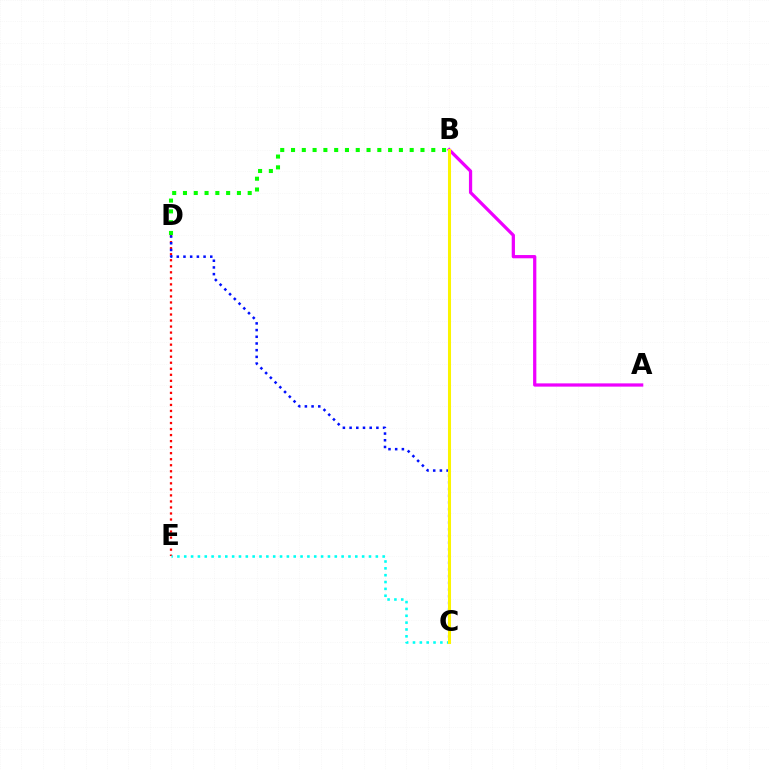{('D', 'E'): [{'color': '#ff0000', 'line_style': 'dotted', 'thickness': 1.64}], ('C', 'E'): [{'color': '#00fff6', 'line_style': 'dotted', 'thickness': 1.86}], ('A', 'B'): [{'color': '#ee00ff', 'line_style': 'solid', 'thickness': 2.34}], ('C', 'D'): [{'color': '#0010ff', 'line_style': 'dotted', 'thickness': 1.82}], ('B', 'C'): [{'color': '#fcf500', 'line_style': 'solid', 'thickness': 2.19}], ('B', 'D'): [{'color': '#08ff00', 'line_style': 'dotted', 'thickness': 2.93}]}